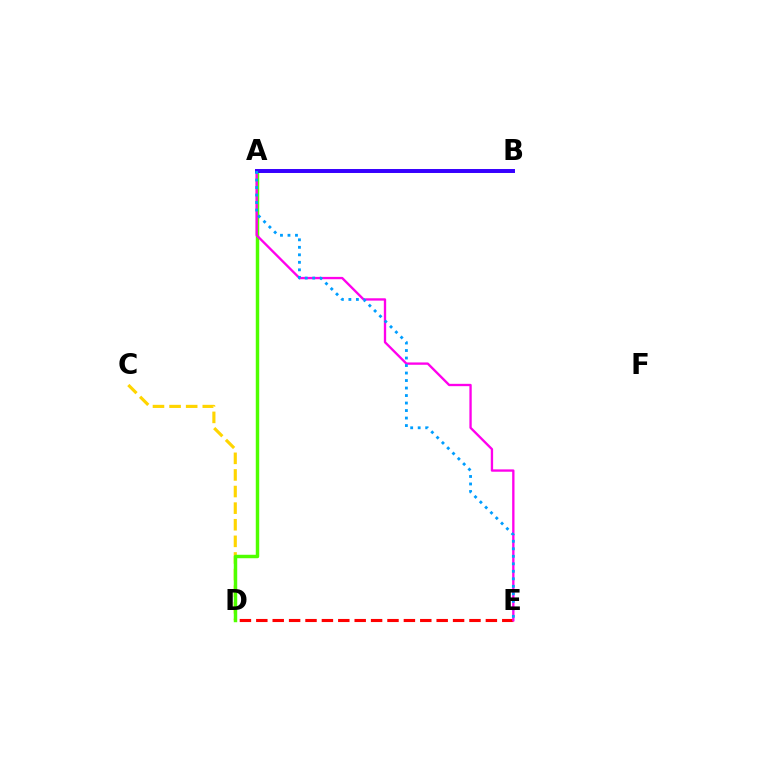{('C', 'D'): [{'color': '#ffd500', 'line_style': 'dashed', 'thickness': 2.26}], ('D', 'E'): [{'color': '#ff0000', 'line_style': 'dashed', 'thickness': 2.23}], ('A', 'D'): [{'color': '#4fff00', 'line_style': 'solid', 'thickness': 2.48}], ('A', 'E'): [{'color': '#ff00ed', 'line_style': 'solid', 'thickness': 1.68}, {'color': '#009eff', 'line_style': 'dotted', 'thickness': 2.04}], ('A', 'B'): [{'color': '#00ff86', 'line_style': 'dashed', 'thickness': 1.62}, {'color': '#3700ff', 'line_style': 'solid', 'thickness': 2.85}]}